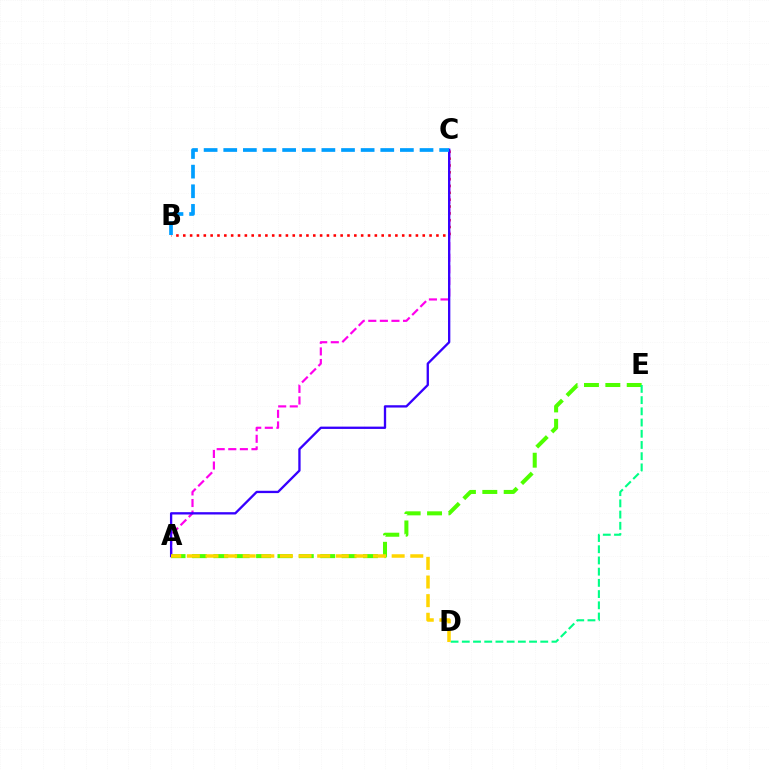{('B', 'C'): [{'color': '#ff0000', 'line_style': 'dotted', 'thickness': 1.86}, {'color': '#009eff', 'line_style': 'dashed', 'thickness': 2.67}], ('A', 'C'): [{'color': '#ff00ed', 'line_style': 'dashed', 'thickness': 1.57}, {'color': '#3700ff', 'line_style': 'solid', 'thickness': 1.67}], ('A', 'E'): [{'color': '#4fff00', 'line_style': 'dashed', 'thickness': 2.9}], ('D', 'E'): [{'color': '#00ff86', 'line_style': 'dashed', 'thickness': 1.52}], ('A', 'D'): [{'color': '#ffd500', 'line_style': 'dashed', 'thickness': 2.53}]}